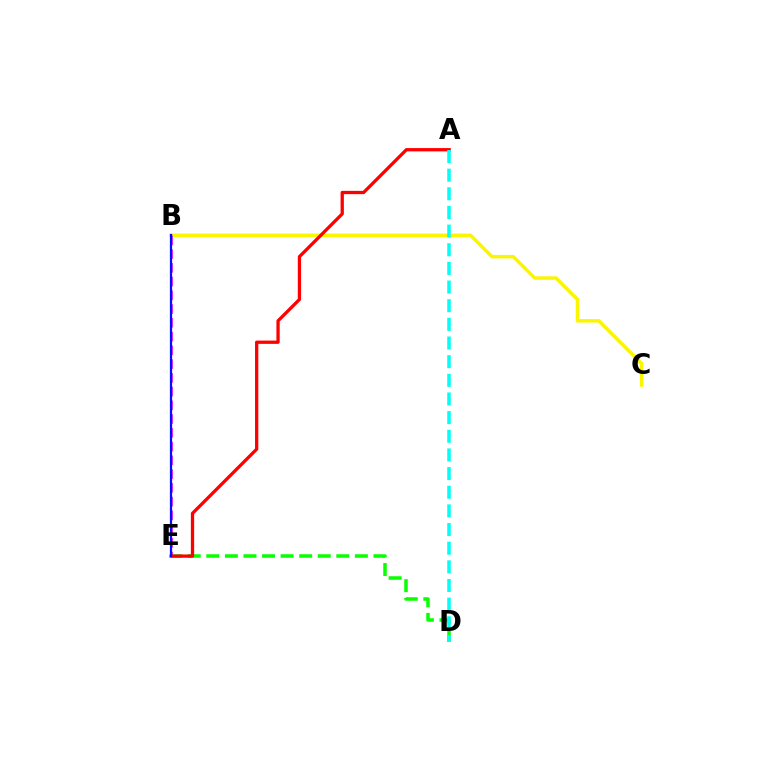{('D', 'E'): [{'color': '#08ff00', 'line_style': 'dashed', 'thickness': 2.52}], ('B', 'C'): [{'color': '#fcf500', 'line_style': 'solid', 'thickness': 2.5}], ('B', 'E'): [{'color': '#ee00ff', 'line_style': 'dashed', 'thickness': 1.87}, {'color': '#0010ff', 'line_style': 'solid', 'thickness': 1.6}], ('A', 'E'): [{'color': '#ff0000', 'line_style': 'solid', 'thickness': 2.37}], ('A', 'D'): [{'color': '#00fff6', 'line_style': 'dashed', 'thickness': 2.53}]}